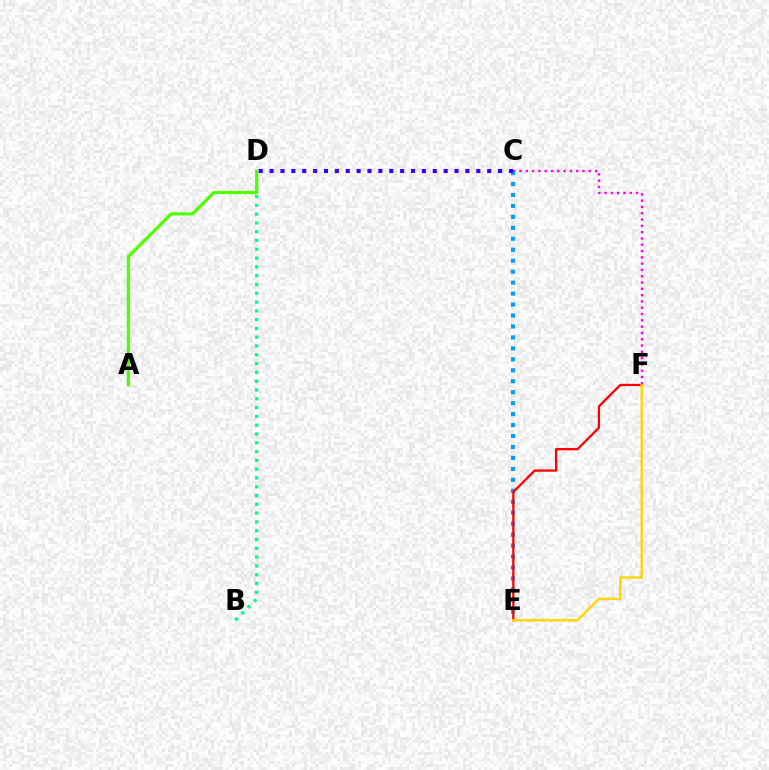{('C', 'F'): [{'color': '#ff00ed', 'line_style': 'dotted', 'thickness': 1.71}], ('C', 'E'): [{'color': '#009eff', 'line_style': 'dotted', 'thickness': 2.98}], ('B', 'D'): [{'color': '#00ff86', 'line_style': 'dotted', 'thickness': 2.39}], ('C', 'D'): [{'color': '#3700ff', 'line_style': 'dotted', 'thickness': 2.96}], ('A', 'D'): [{'color': '#4fff00', 'line_style': 'solid', 'thickness': 2.28}], ('E', 'F'): [{'color': '#ff0000', 'line_style': 'solid', 'thickness': 1.63}, {'color': '#ffd500', 'line_style': 'solid', 'thickness': 1.71}]}